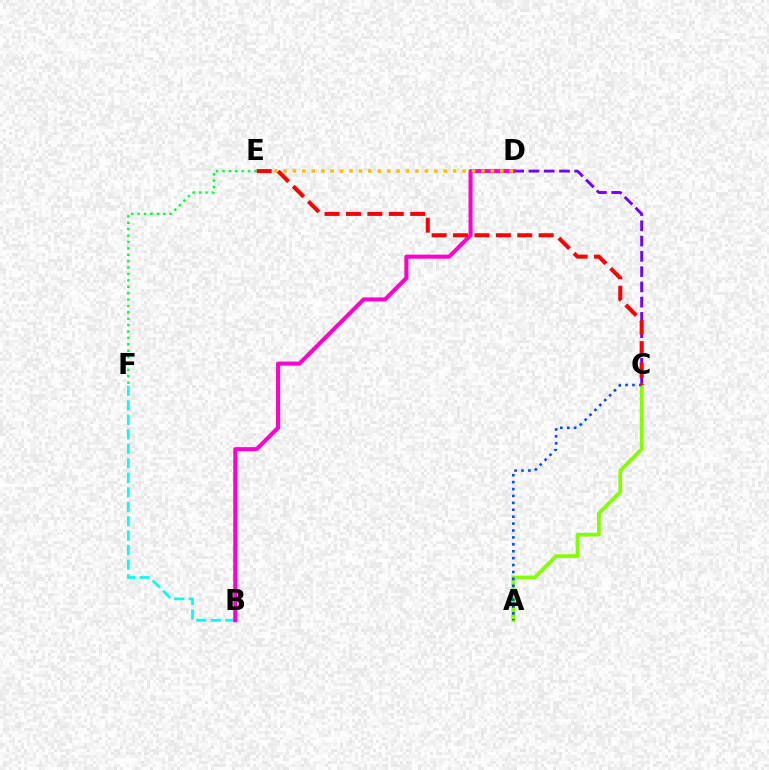{('A', 'C'): [{'color': '#84ff00', 'line_style': 'solid', 'thickness': 2.71}, {'color': '#004bff', 'line_style': 'dotted', 'thickness': 1.88}], ('C', 'D'): [{'color': '#7200ff', 'line_style': 'dashed', 'thickness': 2.07}], ('E', 'F'): [{'color': '#00ff39', 'line_style': 'dotted', 'thickness': 1.74}], ('B', 'F'): [{'color': '#00fff6', 'line_style': 'dashed', 'thickness': 1.97}], ('B', 'D'): [{'color': '#ff00cf', 'line_style': 'solid', 'thickness': 2.92}], ('D', 'E'): [{'color': '#ffbd00', 'line_style': 'dotted', 'thickness': 2.56}], ('C', 'E'): [{'color': '#ff0000', 'line_style': 'dashed', 'thickness': 2.91}]}